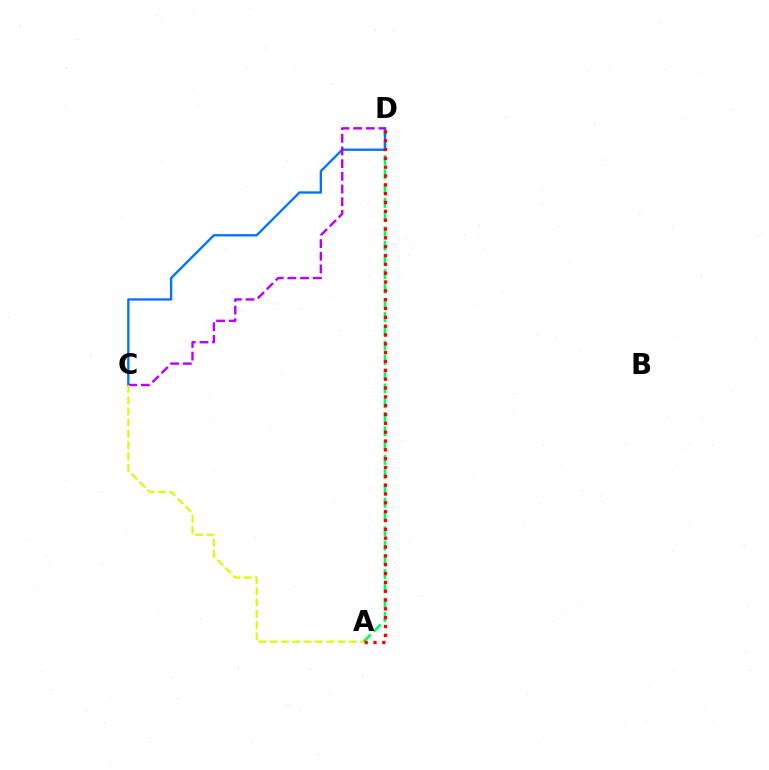{('A', 'D'): [{'color': '#00ff5c', 'line_style': 'dashed', 'thickness': 1.94}, {'color': '#ff0000', 'line_style': 'dotted', 'thickness': 2.4}], ('C', 'D'): [{'color': '#0074ff', 'line_style': 'solid', 'thickness': 1.69}, {'color': '#b900ff', 'line_style': 'dashed', 'thickness': 1.72}], ('A', 'C'): [{'color': '#d1ff00', 'line_style': 'dashed', 'thickness': 1.53}]}